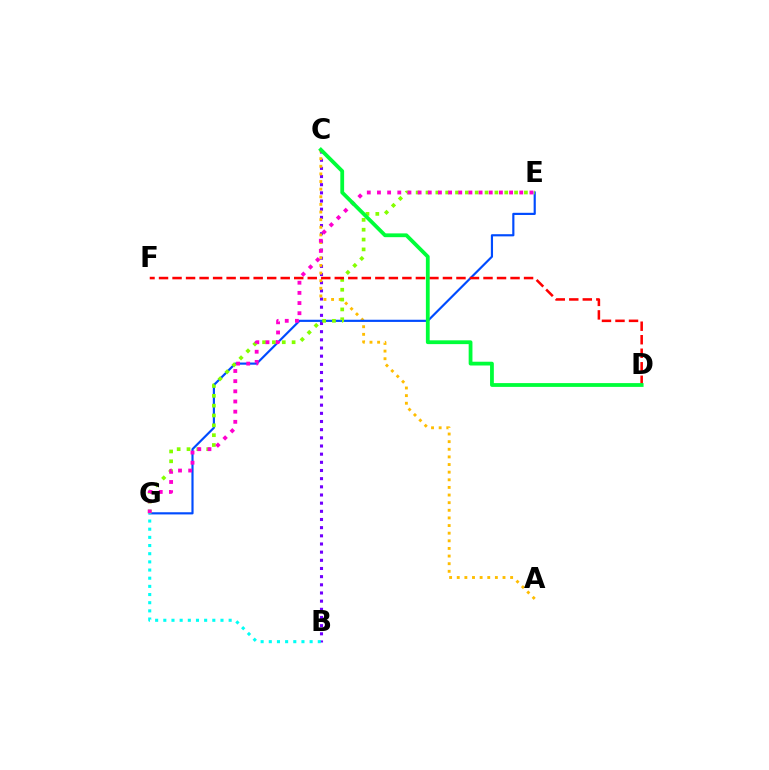{('B', 'C'): [{'color': '#7200ff', 'line_style': 'dotted', 'thickness': 2.22}], ('A', 'C'): [{'color': '#ffbd00', 'line_style': 'dotted', 'thickness': 2.07}], ('E', 'G'): [{'color': '#004bff', 'line_style': 'solid', 'thickness': 1.56}, {'color': '#84ff00', 'line_style': 'dotted', 'thickness': 2.67}, {'color': '#ff00cf', 'line_style': 'dotted', 'thickness': 2.76}], ('B', 'G'): [{'color': '#00fff6', 'line_style': 'dotted', 'thickness': 2.22}], ('D', 'F'): [{'color': '#ff0000', 'line_style': 'dashed', 'thickness': 1.84}], ('C', 'D'): [{'color': '#00ff39', 'line_style': 'solid', 'thickness': 2.73}]}